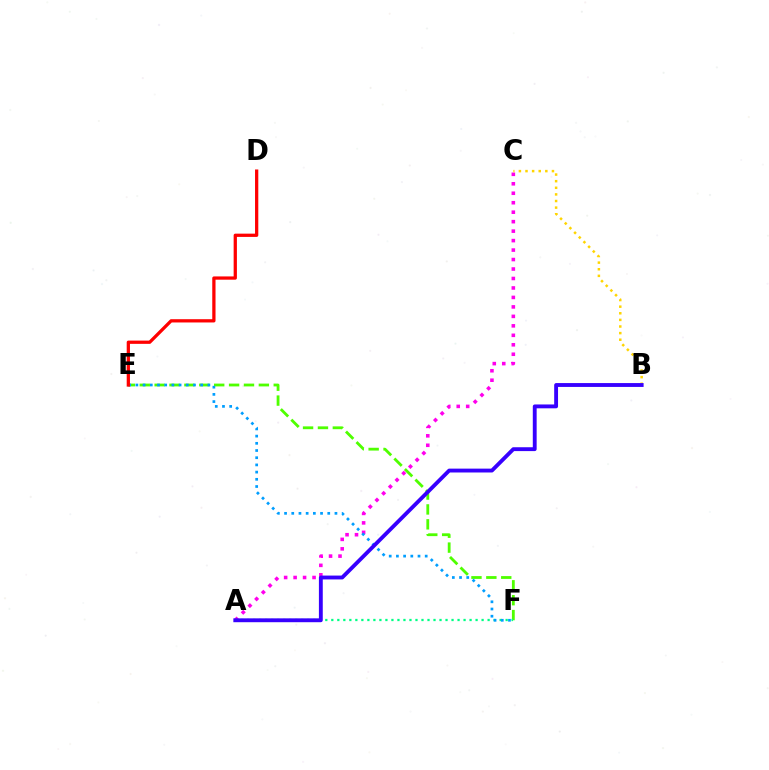{('E', 'F'): [{'color': '#4fff00', 'line_style': 'dashed', 'thickness': 2.02}, {'color': '#009eff', 'line_style': 'dotted', 'thickness': 1.96}], ('A', 'C'): [{'color': '#ff00ed', 'line_style': 'dotted', 'thickness': 2.57}], ('B', 'C'): [{'color': '#ffd500', 'line_style': 'dotted', 'thickness': 1.8}], ('A', 'F'): [{'color': '#00ff86', 'line_style': 'dotted', 'thickness': 1.63}], ('D', 'E'): [{'color': '#ff0000', 'line_style': 'solid', 'thickness': 2.35}], ('A', 'B'): [{'color': '#3700ff', 'line_style': 'solid', 'thickness': 2.78}]}